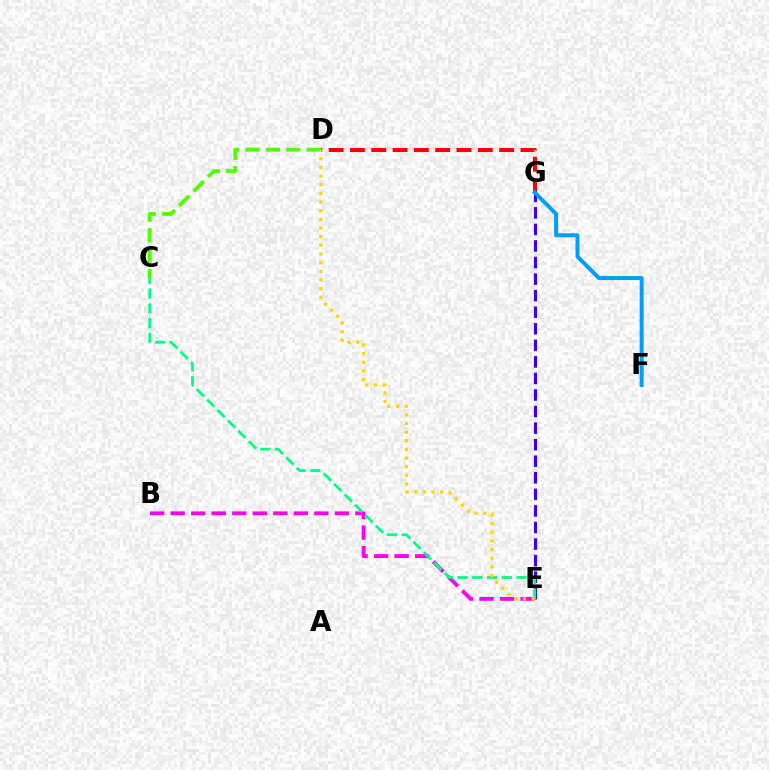{('E', 'G'): [{'color': '#3700ff', 'line_style': 'dashed', 'thickness': 2.25}], ('B', 'E'): [{'color': '#ff00ed', 'line_style': 'dashed', 'thickness': 2.79}], ('C', 'D'): [{'color': '#4fff00', 'line_style': 'dashed', 'thickness': 2.77}], ('D', 'G'): [{'color': '#ff0000', 'line_style': 'dashed', 'thickness': 2.9}], ('F', 'G'): [{'color': '#009eff', 'line_style': 'solid', 'thickness': 2.87}], ('C', 'E'): [{'color': '#00ff86', 'line_style': 'dashed', 'thickness': 2.0}], ('D', 'E'): [{'color': '#ffd500', 'line_style': 'dotted', 'thickness': 2.35}]}